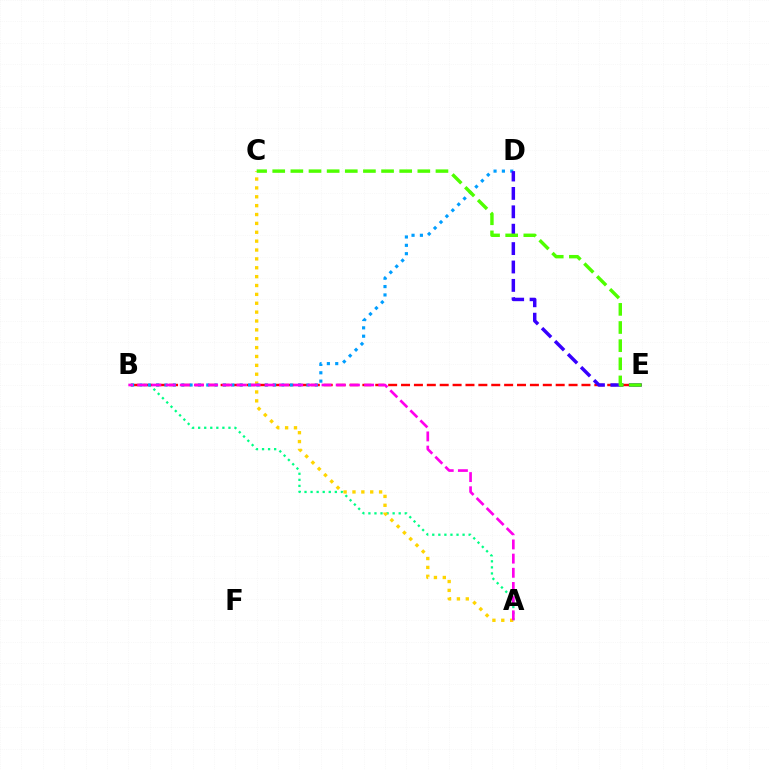{('A', 'B'): [{'color': '#00ff86', 'line_style': 'dotted', 'thickness': 1.65}, {'color': '#ff00ed', 'line_style': 'dashed', 'thickness': 1.93}], ('A', 'C'): [{'color': '#ffd500', 'line_style': 'dotted', 'thickness': 2.41}], ('B', 'E'): [{'color': '#ff0000', 'line_style': 'dashed', 'thickness': 1.75}], ('B', 'D'): [{'color': '#009eff', 'line_style': 'dotted', 'thickness': 2.27}], ('D', 'E'): [{'color': '#3700ff', 'line_style': 'dashed', 'thickness': 2.5}], ('C', 'E'): [{'color': '#4fff00', 'line_style': 'dashed', 'thickness': 2.46}]}